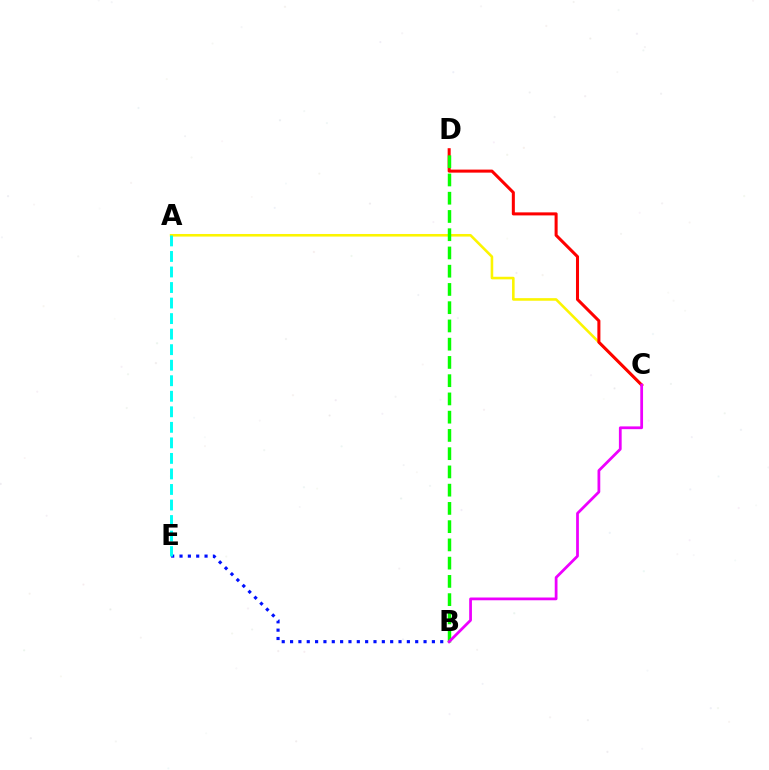{('A', 'C'): [{'color': '#fcf500', 'line_style': 'solid', 'thickness': 1.86}], ('C', 'D'): [{'color': '#ff0000', 'line_style': 'solid', 'thickness': 2.19}], ('B', 'E'): [{'color': '#0010ff', 'line_style': 'dotted', 'thickness': 2.27}], ('B', 'D'): [{'color': '#08ff00', 'line_style': 'dashed', 'thickness': 2.48}], ('A', 'E'): [{'color': '#00fff6', 'line_style': 'dashed', 'thickness': 2.11}], ('B', 'C'): [{'color': '#ee00ff', 'line_style': 'solid', 'thickness': 1.99}]}